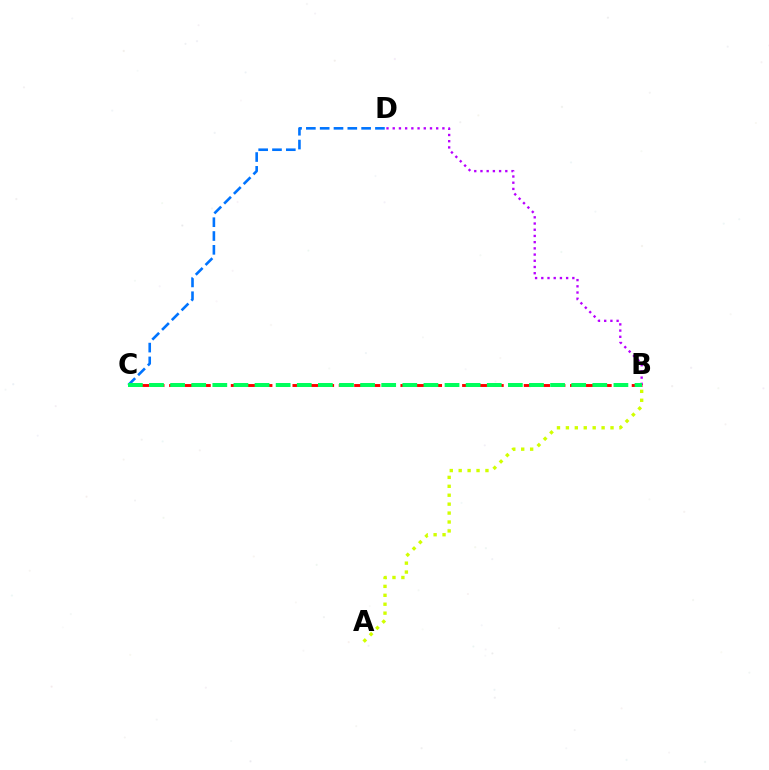{('B', 'D'): [{'color': '#b900ff', 'line_style': 'dotted', 'thickness': 1.69}], ('C', 'D'): [{'color': '#0074ff', 'line_style': 'dashed', 'thickness': 1.88}], ('B', 'C'): [{'color': '#ff0000', 'line_style': 'dashed', 'thickness': 2.09}, {'color': '#00ff5c', 'line_style': 'dashed', 'thickness': 2.87}], ('A', 'B'): [{'color': '#d1ff00', 'line_style': 'dotted', 'thickness': 2.42}]}